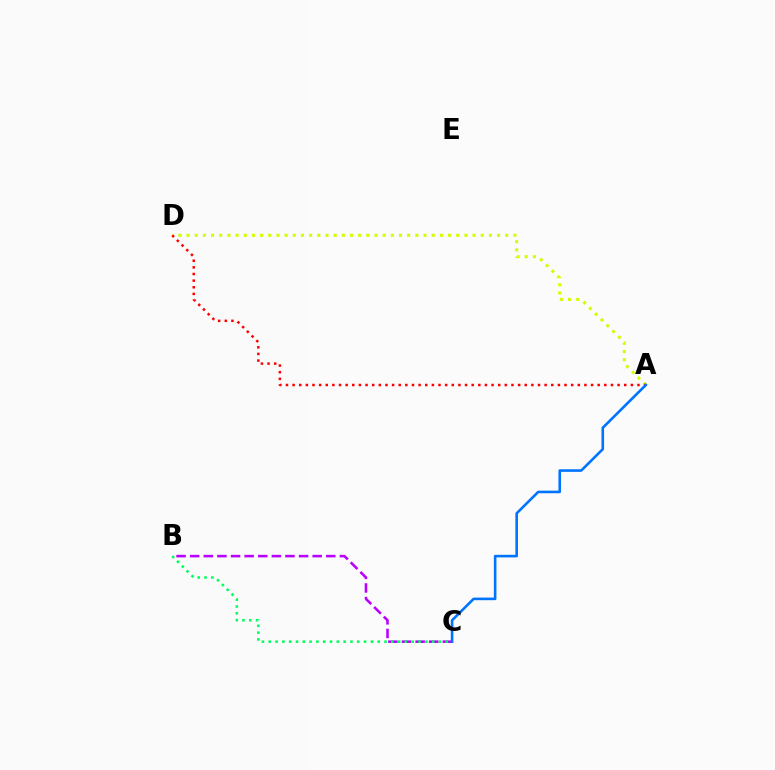{('A', 'D'): [{'color': '#d1ff00', 'line_style': 'dotted', 'thickness': 2.22}, {'color': '#ff0000', 'line_style': 'dotted', 'thickness': 1.8}], ('B', 'C'): [{'color': '#b900ff', 'line_style': 'dashed', 'thickness': 1.85}, {'color': '#00ff5c', 'line_style': 'dotted', 'thickness': 1.85}], ('A', 'C'): [{'color': '#0074ff', 'line_style': 'solid', 'thickness': 1.87}]}